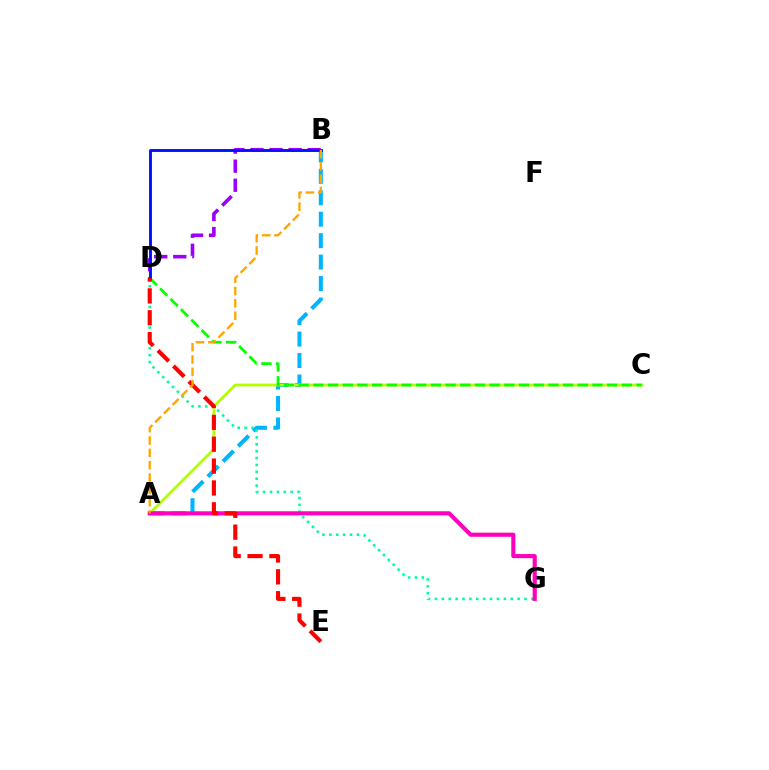{('B', 'D'): [{'color': '#9b00ff', 'line_style': 'dashed', 'thickness': 2.59}, {'color': '#0010ff', 'line_style': 'solid', 'thickness': 2.08}], ('A', 'B'): [{'color': '#00b5ff', 'line_style': 'dashed', 'thickness': 2.91}, {'color': '#ffa500', 'line_style': 'dashed', 'thickness': 1.68}], ('A', 'C'): [{'color': '#b3ff00', 'line_style': 'solid', 'thickness': 2.01}], ('D', 'G'): [{'color': '#00ff9d', 'line_style': 'dotted', 'thickness': 1.87}], ('C', 'D'): [{'color': '#08ff00', 'line_style': 'dashed', 'thickness': 2.0}], ('A', 'G'): [{'color': '#ff00bd', 'line_style': 'solid', 'thickness': 2.97}], ('D', 'E'): [{'color': '#ff0000', 'line_style': 'dashed', 'thickness': 2.97}]}